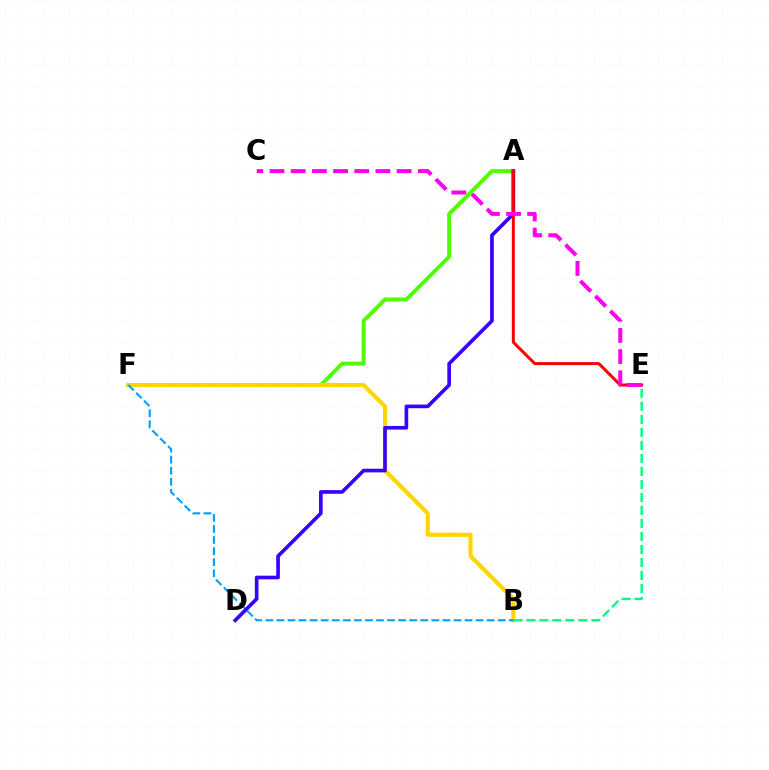{('A', 'F'): [{'color': '#4fff00', 'line_style': 'solid', 'thickness': 2.85}], ('B', 'F'): [{'color': '#ffd500', 'line_style': 'solid', 'thickness': 2.98}, {'color': '#009eff', 'line_style': 'dashed', 'thickness': 1.5}], ('B', 'E'): [{'color': '#00ff86', 'line_style': 'dashed', 'thickness': 1.77}], ('A', 'D'): [{'color': '#3700ff', 'line_style': 'solid', 'thickness': 2.63}], ('A', 'E'): [{'color': '#ff0000', 'line_style': 'solid', 'thickness': 2.14}], ('C', 'E'): [{'color': '#ff00ed', 'line_style': 'dashed', 'thickness': 2.88}]}